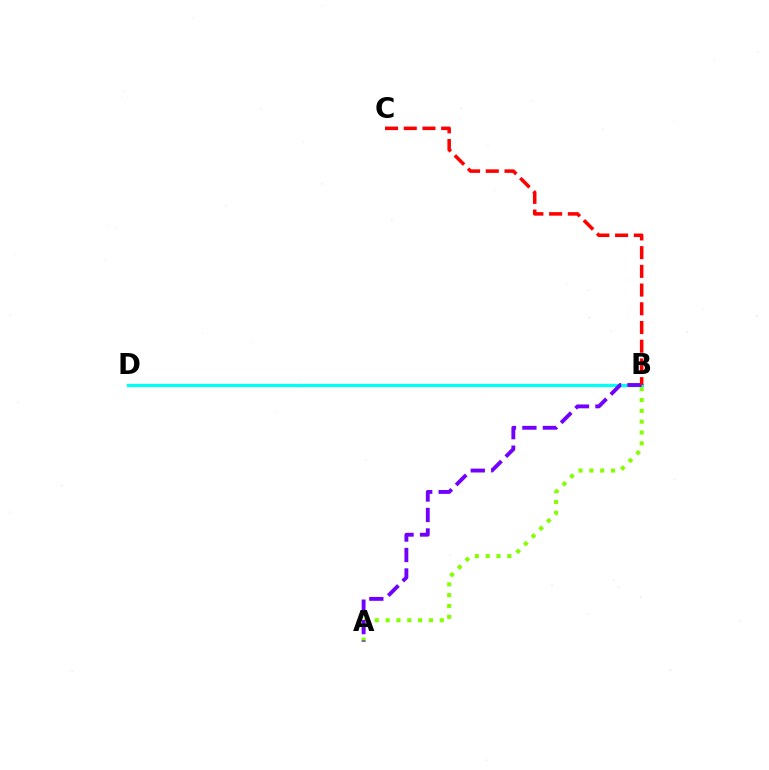{('B', 'D'): [{'color': '#00fff6', 'line_style': 'solid', 'thickness': 2.36}], ('A', 'B'): [{'color': '#84ff00', 'line_style': 'dotted', 'thickness': 2.94}, {'color': '#7200ff', 'line_style': 'dashed', 'thickness': 2.78}], ('B', 'C'): [{'color': '#ff0000', 'line_style': 'dashed', 'thickness': 2.54}]}